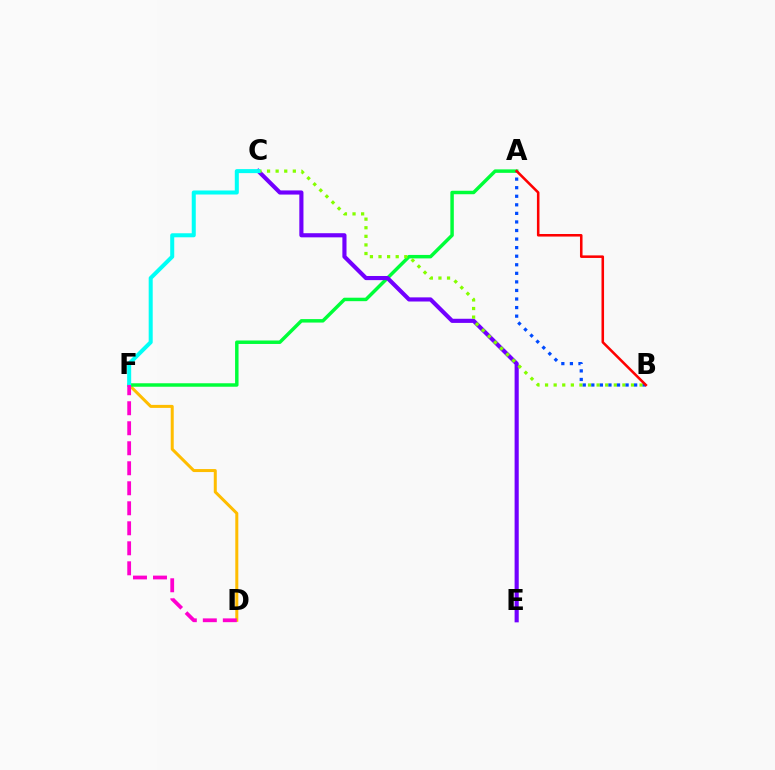{('D', 'F'): [{'color': '#ffbd00', 'line_style': 'solid', 'thickness': 2.17}, {'color': '#ff00cf', 'line_style': 'dashed', 'thickness': 2.72}], ('A', 'F'): [{'color': '#00ff39', 'line_style': 'solid', 'thickness': 2.5}], ('C', 'E'): [{'color': '#7200ff', 'line_style': 'solid', 'thickness': 2.98}], ('B', 'C'): [{'color': '#84ff00', 'line_style': 'dotted', 'thickness': 2.33}], ('A', 'B'): [{'color': '#004bff', 'line_style': 'dotted', 'thickness': 2.33}, {'color': '#ff0000', 'line_style': 'solid', 'thickness': 1.84}], ('C', 'F'): [{'color': '#00fff6', 'line_style': 'solid', 'thickness': 2.9}]}